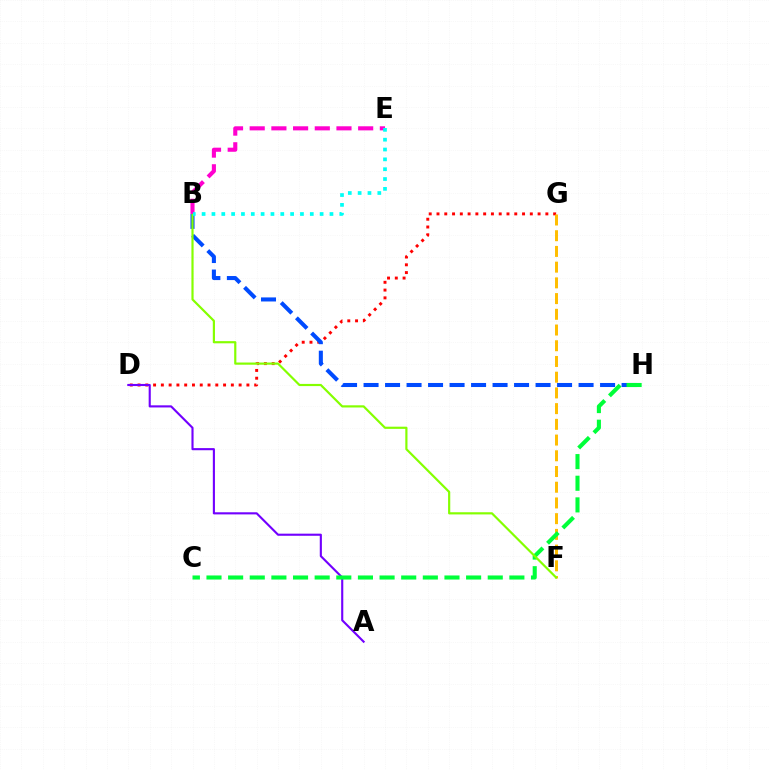{('D', 'G'): [{'color': '#ff0000', 'line_style': 'dotted', 'thickness': 2.11}], ('F', 'G'): [{'color': '#ffbd00', 'line_style': 'dashed', 'thickness': 2.14}], ('B', 'H'): [{'color': '#004bff', 'line_style': 'dashed', 'thickness': 2.92}], ('A', 'D'): [{'color': '#7200ff', 'line_style': 'solid', 'thickness': 1.53}], ('C', 'H'): [{'color': '#00ff39', 'line_style': 'dashed', 'thickness': 2.94}], ('B', 'F'): [{'color': '#84ff00', 'line_style': 'solid', 'thickness': 1.57}], ('B', 'E'): [{'color': '#ff00cf', 'line_style': 'dashed', 'thickness': 2.95}, {'color': '#00fff6', 'line_style': 'dotted', 'thickness': 2.67}]}